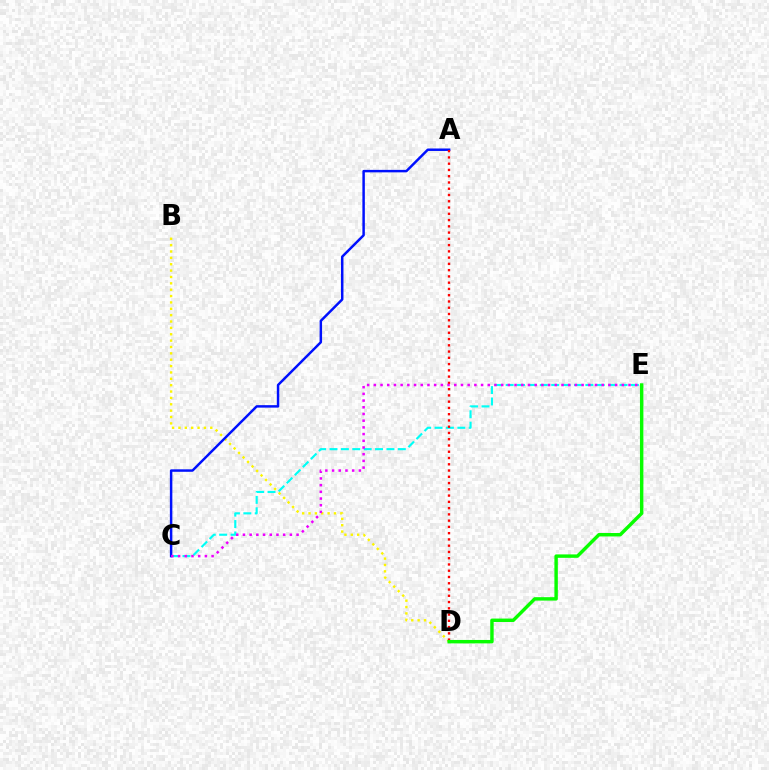{('B', 'D'): [{'color': '#fcf500', 'line_style': 'dotted', 'thickness': 1.73}], ('C', 'E'): [{'color': '#00fff6', 'line_style': 'dashed', 'thickness': 1.55}, {'color': '#ee00ff', 'line_style': 'dotted', 'thickness': 1.82}], ('A', 'C'): [{'color': '#0010ff', 'line_style': 'solid', 'thickness': 1.78}], ('A', 'D'): [{'color': '#ff0000', 'line_style': 'dotted', 'thickness': 1.7}], ('D', 'E'): [{'color': '#08ff00', 'line_style': 'solid', 'thickness': 2.47}]}